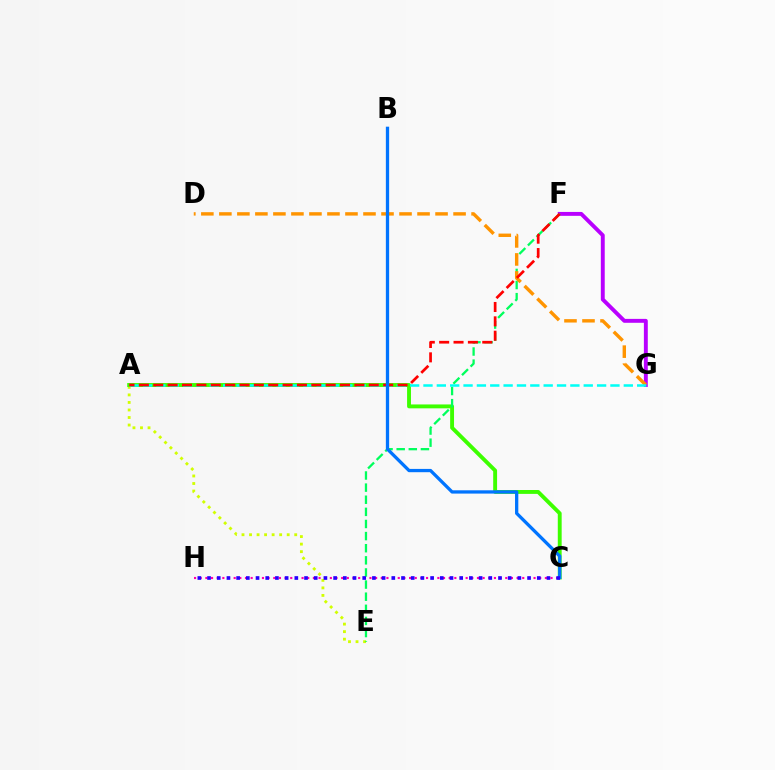{('F', 'G'): [{'color': '#b900ff', 'line_style': 'solid', 'thickness': 2.81}], ('A', 'E'): [{'color': '#d1ff00', 'line_style': 'dotted', 'thickness': 2.05}], ('A', 'C'): [{'color': '#3dff00', 'line_style': 'solid', 'thickness': 2.8}], ('E', 'F'): [{'color': '#00ff5c', 'line_style': 'dashed', 'thickness': 1.65}], ('D', 'G'): [{'color': '#ff9400', 'line_style': 'dashed', 'thickness': 2.45}], ('A', 'G'): [{'color': '#00fff6', 'line_style': 'dashed', 'thickness': 1.81}], ('A', 'F'): [{'color': '#ff0000', 'line_style': 'dashed', 'thickness': 1.95}], ('B', 'C'): [{'color': '#0074ff', 'line_style': 'solid', 'thickness': 2.37}], ('C', 'H'): [{'color': '#ff00ac', 'line_style': 'dotted', 'thickness': 1.54}, {'color': '#2500ff', 'line_style': 'dotted', 'thickness': 2.63}]}